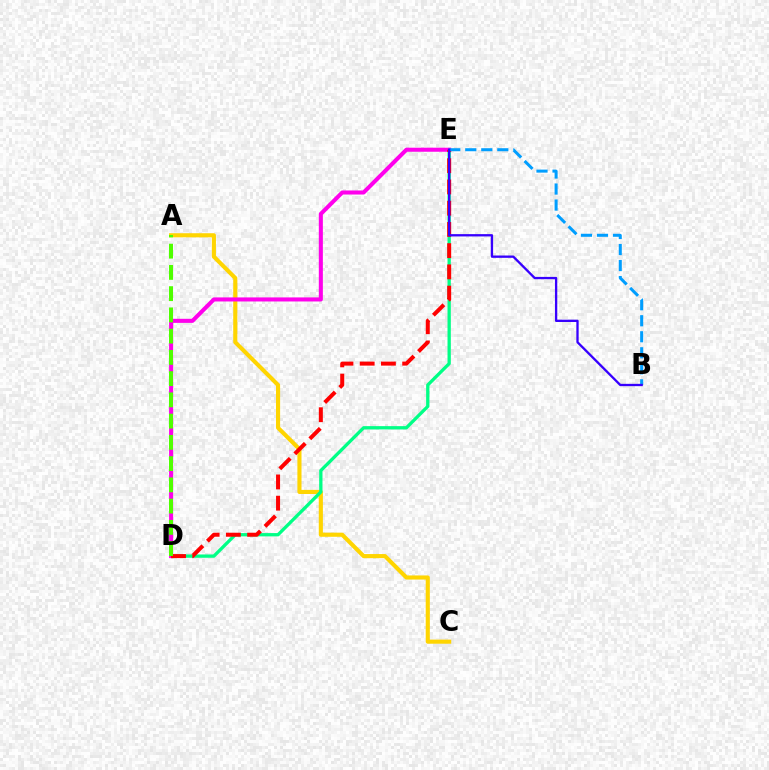{('A', 'C'): [{'color': '#ffd500', 'line_style': 'solid', 'thickness': 2.96}], ('D', 'E'): [{'color': '#00ff86', 'line_style': 'solid', 'thickness': 2.37}, {'color': '#ff00ed', 'line_style': 'solid', 'thickness': 2.92}, {'color': '#ff0000', 'line_style': 'dashed', 'thickness': 2.88}], ('B', 'E'): [{'color': '#009eff', 'line_style': 'dashed', 'thickness': 2.18}, {'color': '#3700ff', 'line_style': 'solid', 'thickness': 1.67}], ('A', 'D'): [{'color': '#4fff00', 'line_style': 'dashed', 'thickness': 2.89}]}